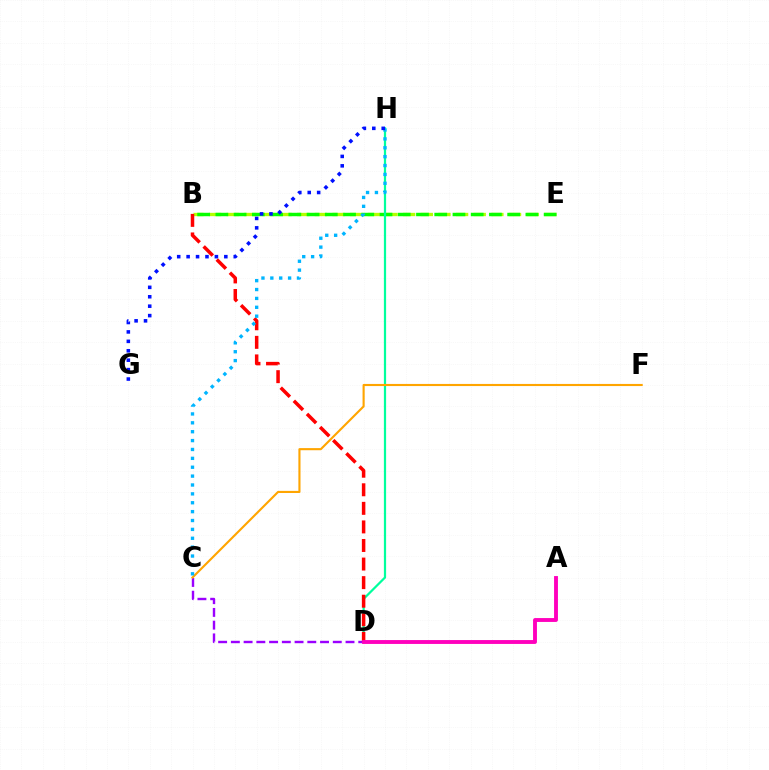{('B', 'E'): [{'color': '#b3ff00', 'line_style': 'dashed', 'thickness': 2.4}, {'color': '#08ff00', 'line_style': 'dashed', 'thickness': 2.48}], ('C', 'D'): [{'color': '#9b00ff', 'line_style': 'dashed', 'thickness': 1.73}], ('D', 'H'): [{'color': '#00ff9d', 'line_style': 'solid', 'thickness': 1.6}], ('C', 'F'): [{'color': '#ffa500', 'line_style': 'solid', 'thickness': 1.53}], ('B', 'D'): [{'color': '#ff0000', 'line_style': 'dashed', 'thickness': 2.52}], ('C', 'H'): [{'color': '#00b5ff', 'line_style': 'dotted', 'thickness': 2.41}], ('G', 'H'): [{'color': '#0010ff', 'line_style': 'dotted', 'thickness': 2.56}], ('A', 'D'): [{'color': '#ff00bd', 'line_style': 'solid', 'thickness': 2.79}]}